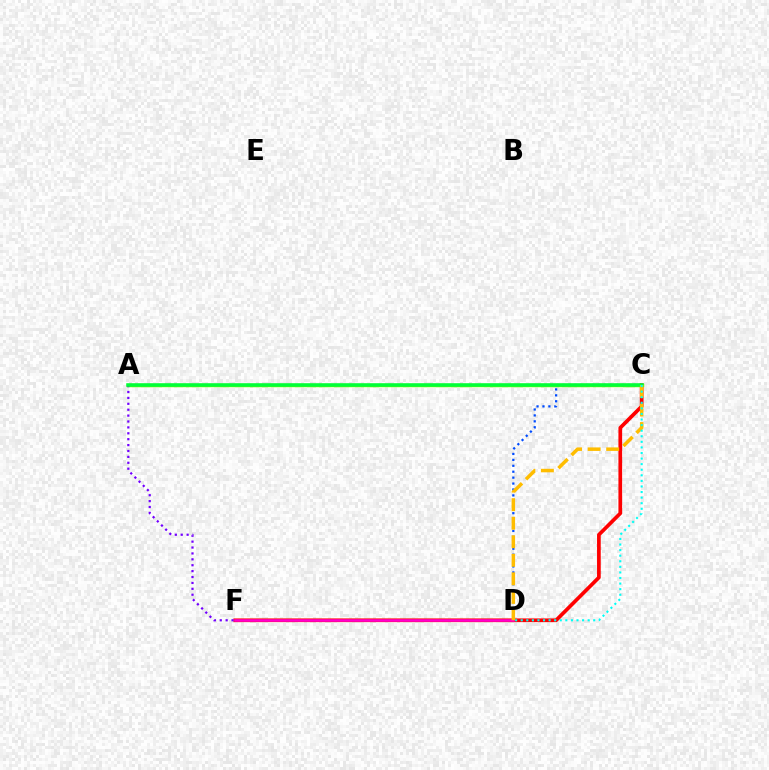{('C', 'F'): [{'color': '#ff0000', 'line_style': 'solid', 'thickness': 2.66}], ('A', 'C'): [{'color': '#84ff00', 'line_style': 'solid', 'thickness': 2.49}, {'color': '#00ff39', 'line_style': 'solid', 'thickness': 2.52}], ('A', 'F'): [{'color': '#7200ff', 'line_style': 'dotted', 'thickness': 1.6}], ('C', 'D'): [{'color': '#004bff', 'line_style': 'dotted', 'thickness': 1.61}, {'color': '#ffbd00', 'line_style': 'dashed', 'thickness': 2.52}, {'color': '#00fff6', 'line_style': 'dotted', 'thickness': 1.52}], ('D', 'F'): [{'color': '#ff00cf', 'line_style': 'solid', 'thickness': 1.86}]}